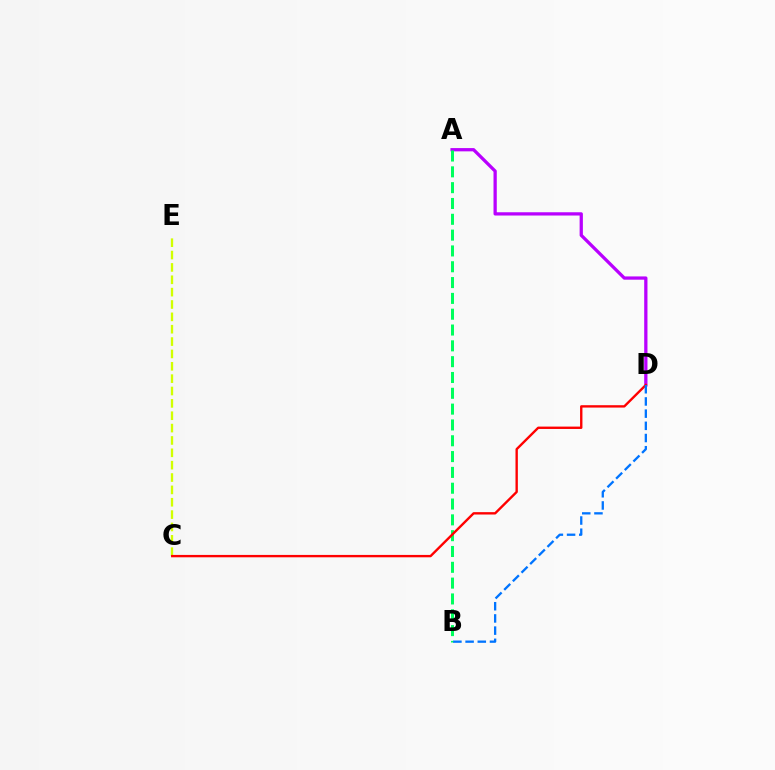{('A', 'D'): [{'color': '#b900ff', 'line_style': 'solid', 'thickness': 2.35}], ('C', 'E'): [{'color': '#d1ff00', 'line_style': 'dashed', 'thickness': 1.68}], ('A', 'B'): [{'color': '#00ff5c', 'line_style': 'dashed', 'thickness': 2.15}], ('C', 'D'): [{'color': '#ff0000', 'line_style': 'solid', 'thickness': 1.71}], ('B', 'D'): [{'color': '#0074ff', 'line_style': 'dashed', 'thickness': 1.66}]}